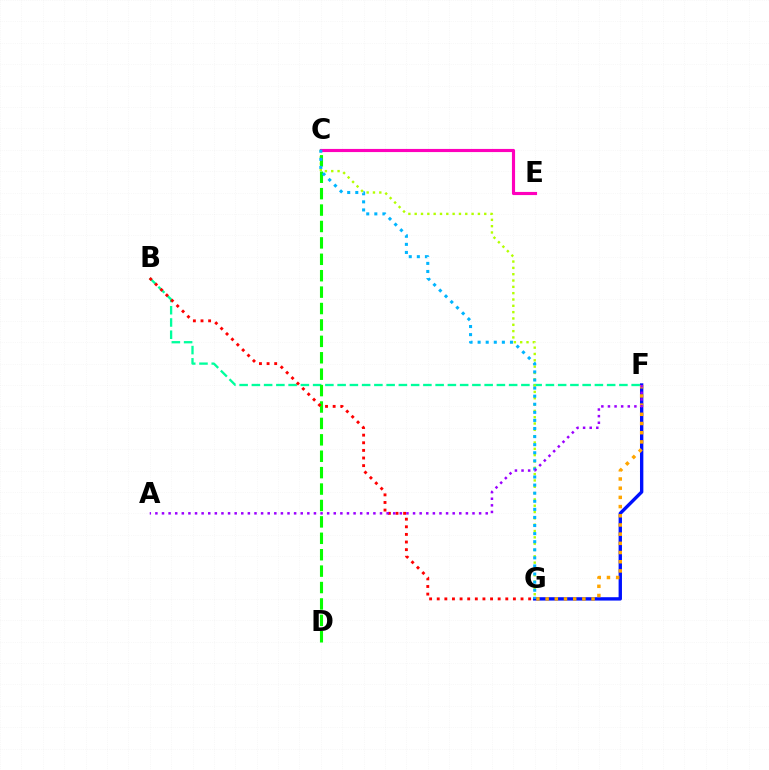{('B', 'F'): [{'color': '#00ff9d', 'line_style': 'dashed', 'thickness': 1.66}], ('C', 'G'): [{'color': '#b3ff00', 'line_style': 'dotted', 'thickness': 1.72}, {'color': '#00b5ff', 'line_style': 'dotted', 'thickness': 2.2}], ('C', 'D'): [{'color': '#08ff00', 'line_style': 'dashed', 'thickness': 2.23}], ('B', 'G'): [{'color': '#ff0000', 'line_style': 'dotted', 'thickness': 2.07}], ('F', 'G'): [{'color': '#0010ff', 'line_style': 'solid', 'thickness': 2.42}, {'color': '#ffa500', 'line_style': 'dotted', 'thickness': 2.5}], ('C', 'E'): [{'color': '#ff00bd', 'line_style': 'solid', 'thickness': 2.26}], ('A', 'F'): [{'color': '#9b00ff', 'line_style': 'dotted', 'thickness': 1.8}]}